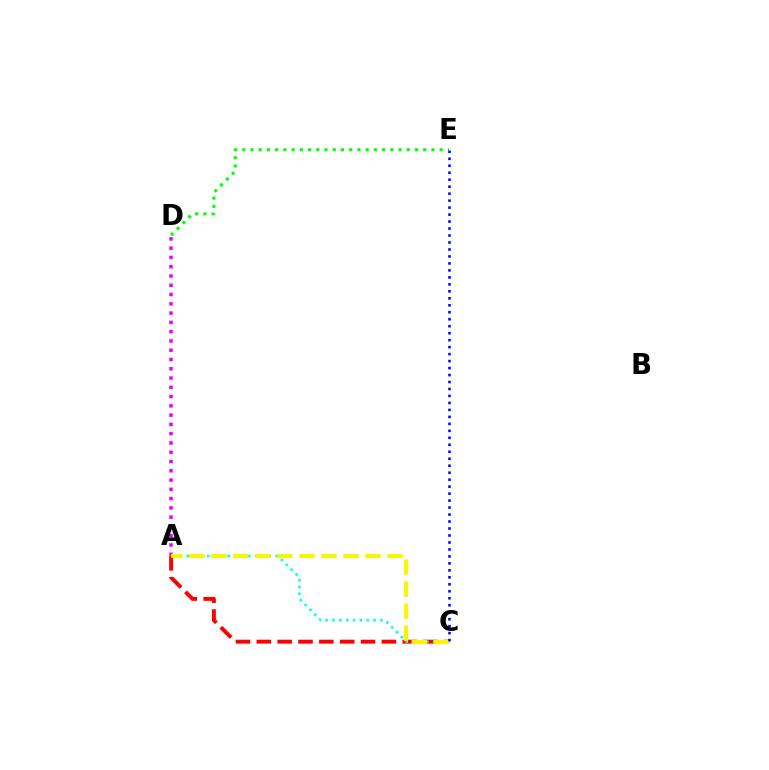{('A', 'C'): [{'color': '#ff0000', 'line_style': 'dashed', 'thickness': 2.83}, {'color': '#00fff6', 'line_style': 'dotted', 'thickness': 1.86}, {'color': '#fcf500', 'line_style': 'dashed', 'thickness': 2.99}], ('D', 'E'): [{'color': '#08ff00', 'line_style': 'dotted', 'thickness': 2.23}], ('A', 'D'): [{'color': '#ee00ff', 'line_style': 'dotted', 'thickness': 2.52}], ('C', 'E'): [{'color': '#0010ff', 'line_style': 'dotted', 'thickness': 1.9}]}